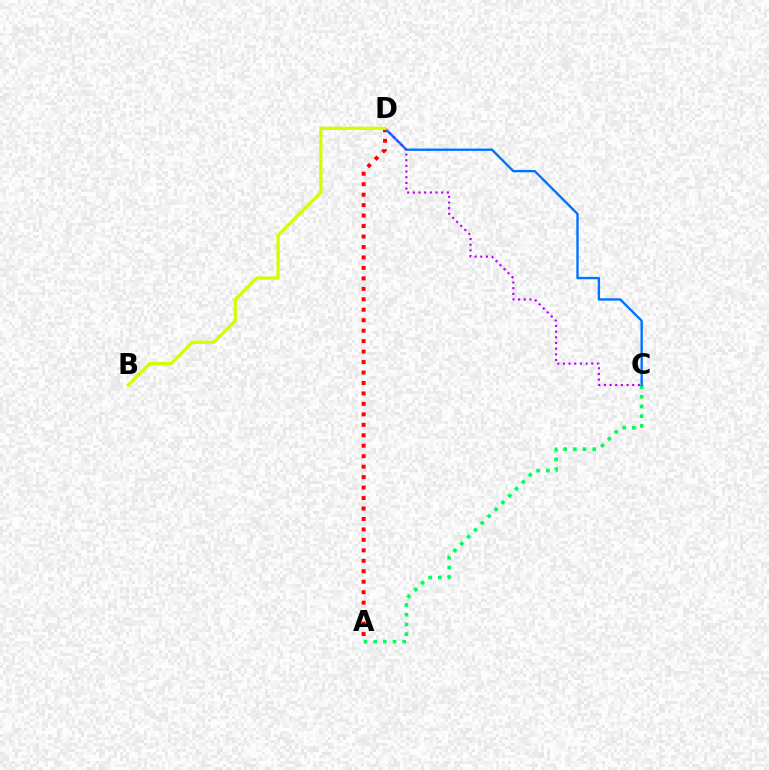{('A', 'C'): [{'color': '#00ff5c', 'line_style': 'dotted', 'thickness': 2.63}], ('A', 'D'): [{'color': '#ff0000', 'line_style': 'dotted', 'thickness': 2.84}], ('C', 'D'): [{'color': '#0074ff', 'line_style': 'solid', 'thickness': 1.71}, {'color': '#b900ff', 'line_style': 'dotted', 'thickness': 1.54}], ('B', 'D'): [{'color': '#d1ff00', 'line_style': 'solid', 'thickness': 2.33}]}